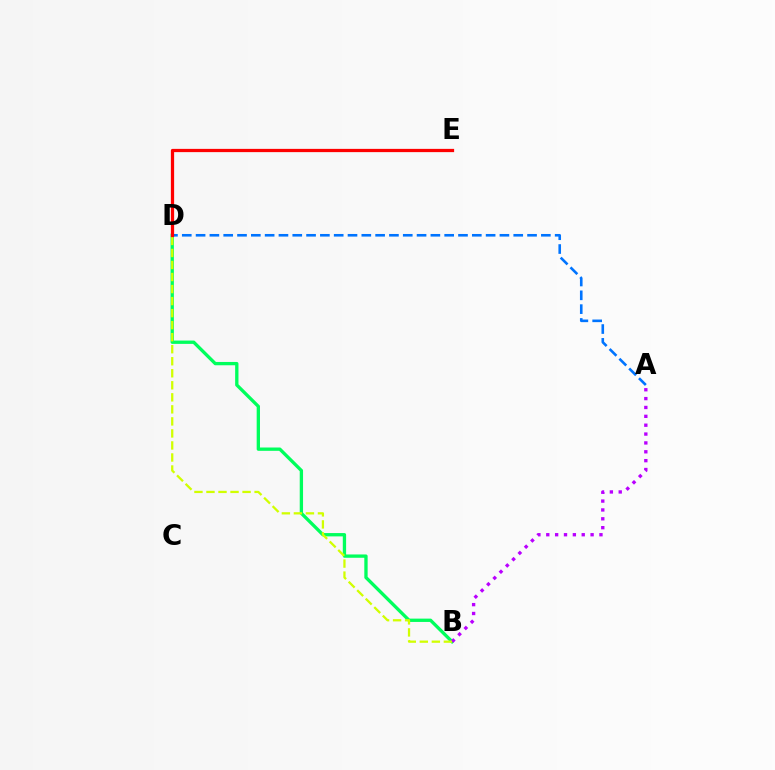{('B', 'D'): [{'color': '#00ff5c', 'line_style': 'solid', 'thickness': 2.39}, {'color': '#d1ff00', 'line_style': 'dashed', 'thickness': 1.63}], ('A', 'D'): [{'color': '#0074ff', 'line_style': 'dashed', 'thickness': 1.88}], ('A', 'B'): [{'color': '#b900ff', 'line_style': 'dotted', 'thickness': 2.41}], ('D', 'E'): [{'color': '#ff0000', 'line_style': 'solid', 'thickness': 2.34}]}